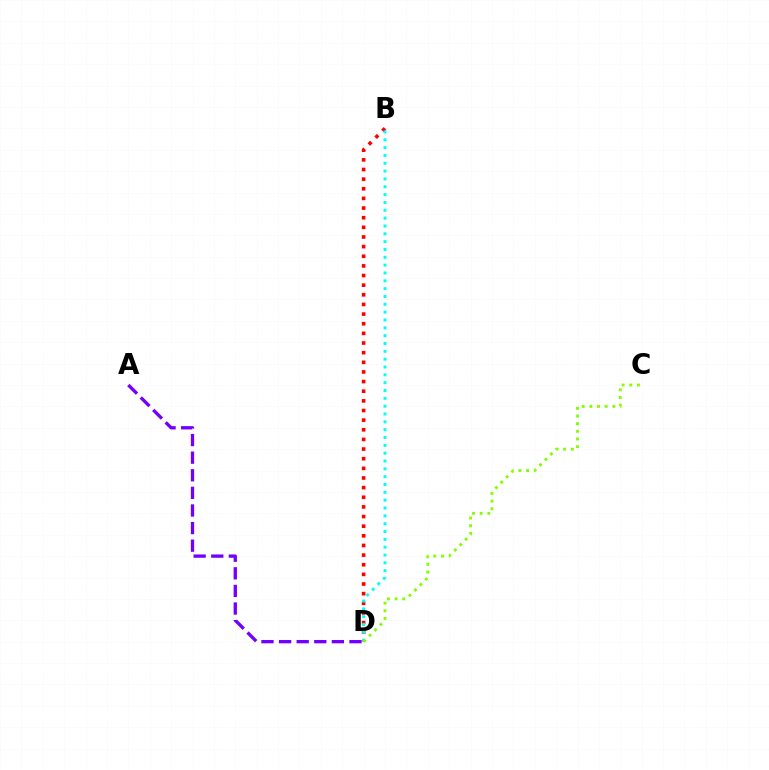{('A', 'D'): [{'color': '#7200ff', 'line_style': 'dashed', 'thickness': 2.39}], ('B', 'D'): [{'color': '#ff0000', 'line_style': 'dotted', 'thickness': 2.62}, {'color': '#00fff6', 'line_style': 'dotted', 'thickness': 2.13}], ('C', 'D'): [{'color': '#84ff00', 'line_style': 'dotted', 'thickness': 2.08}]}